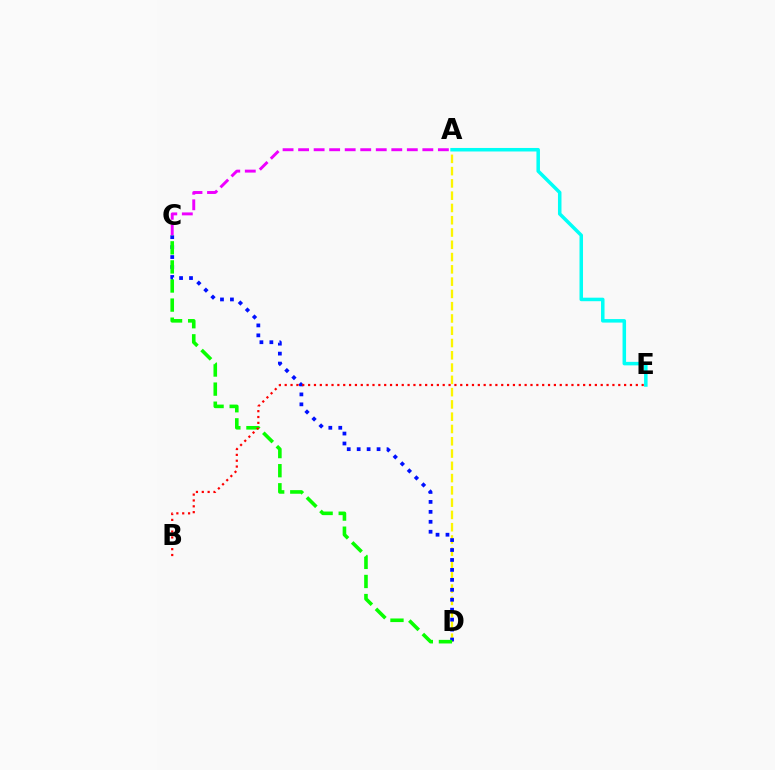{('A', 'D'): [{'color': '#fcf500', 'line_style': 'dashed', 'thickness': 1.67}], ('C', 'D'): [{'color': '#0010ff', 'line_style': 'dotted', 'thickness': 2.7}, {'color': '#08ff00', 'line_style': 'dashed', 'thickness': 2.59}], ('A', 'C'): [{'color': '#ee00ff', 'line_style': 'dashed', 'thickness': 2.11}], ('B', 'E'): [{'color': '#ff0000', 'line_style': 'dotted', 'thickness': 1.59}], ('A', 'E'): [{'color': '#00fff6', 'line_style': 'solid', 'thickness': 2.53}]}